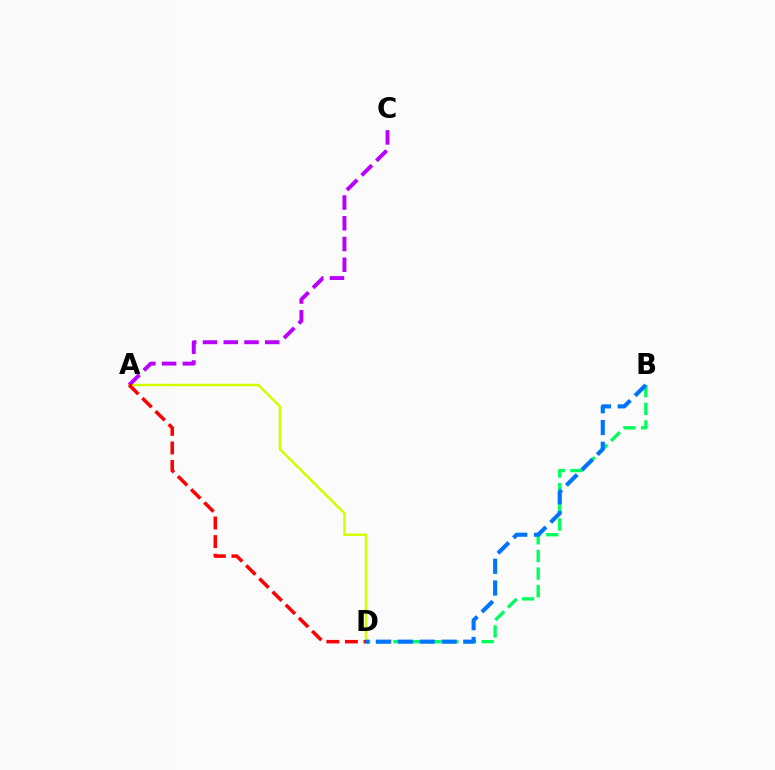{('B', 'D'): [{'color': '#00ff5c', 'line_style': 'dashed', 'thickness': 2.4}, {'color': '#0074ff', 'line_style': 'dashed', 'thickness': 2.96}], ('A', 'D'): [{'color': '#d1ff00', 'line_style': 'solid', 'thickness': 1.78}, {'color': '#ff0000', 'line_style': 'dashed', 'thickness': 2.53}], ('A', 'C'): [{'color': '#b900ff', 'line_style': 'dashed', 'thickness': 2.82}]}